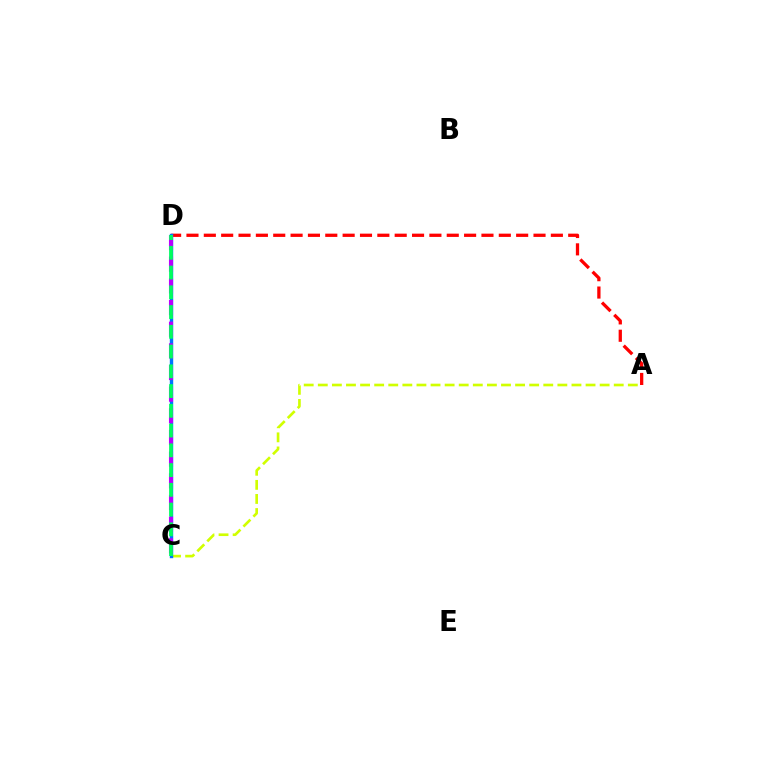{('A', 'C'): [{'color': '#d1ff00', 'line_style': 'dashed', 'thickness': 1.91}], ('A', 'D'): [{'color': '#ff0000', 'line_style': 'dashed', 'thickness': 2.36}], ('C', 'D'): [{'color': '#0074ff', 'line_style': 'solid', 'thickness': 2.46}, {'color': '#b900ff', 'line_style': 'dashed', 'thickness': 2.94}, {'color': '#00ff5c', 'line_style': 'dashed', 'thickness': 2.68}]}